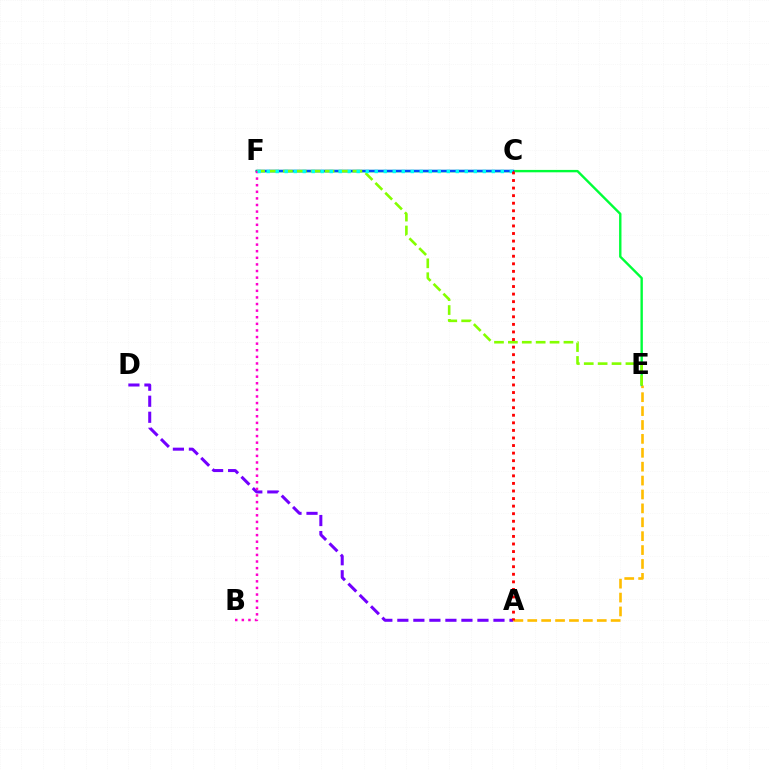{('E', 'F'): [{'color': '#00ff39', 'line_style': 'solid', 'thickness': 1.72}, {'color': '#84ff00', 'line_style': 'dashed', 'thickness': 1.89}], ('C', 'F'): [{'color': '#004bff', 'line_style': 'solid', 'thickness': 1.79}, {'color': '#00fff6', 'line_style': 'dotted', 'thickness': 2.45}], ('A', 'D'): [{'color': '#7200ff', 'line_style': 'dashed', 'thickness': 2.18}], ('B', 'F'): [{'color': '#ff00cf', 'line_style': 'dotted', 'thickness': 1.79}], ('A', 'E'): [{'color': '#ffbd00', 'line_style': 'dashed', 'thickness': 1.89}], ('A', 'C'): [{'color': '#ff0000', 'line_style': 'dotted', 'thickness': 2.06}]}